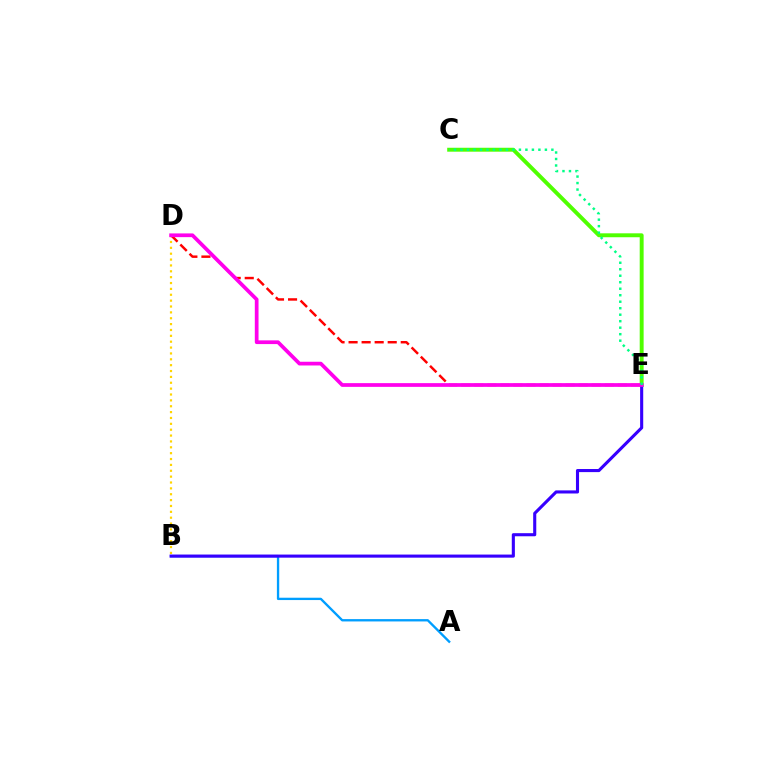{('B', 'D'): [{'color': '#ffd500', 'line_style': 'dotted', 'thickness': 1.59}], ('C', 'E'): [{'color': '#4fff00', 'line_style': 'solid', 'thickness': 2.83}, {'color': '#00ff86', 'line_style': 'dotted', 'thickness': 1.76}], ('A', 'B'): [{'color': '#009eff', 'line_style': 'solid', 'thickness': 1.68}], ('B', 'E'): [{'color': '#3700ff', 'line_style': 'solid', 'thickness': 2.23}], ('D', 'E'): [{'color': '#ff0000', 'line_style': 'dashed', 'thickness': 1.77}, {'color': '#ff00ed', 'line_style': 'solid', 'thickness': 2.68}]}